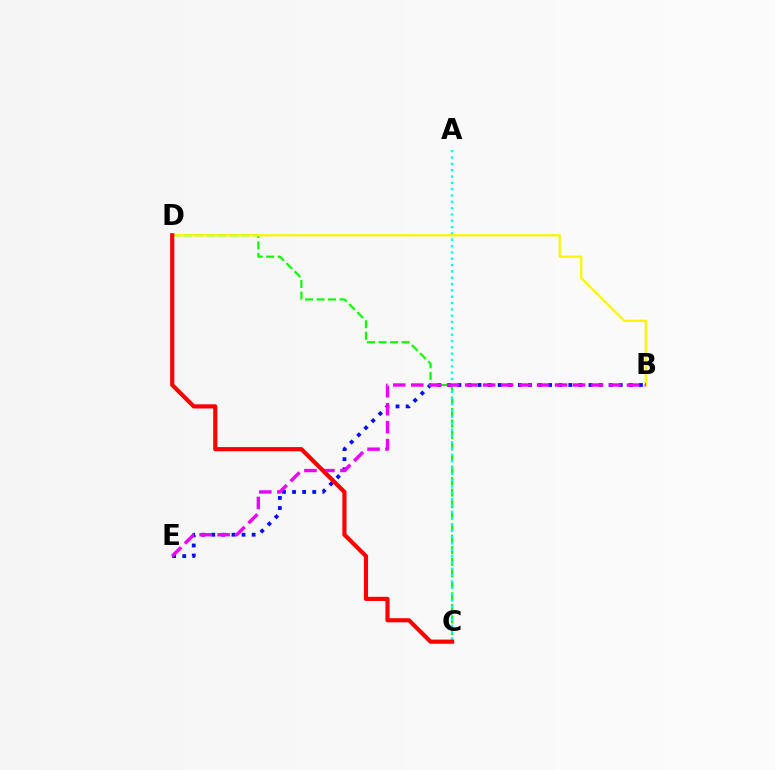{('C', 'D'): [{'color': '#08ff00', 'line_style': 'dashed', 'thickness': 1.57}, {'color': '#ff0000', 'line_style': 'solid', 'thickness': 3.0}], ('A', 'C'): [{'color': '#00fff6', 'line_style': 'dotted', 'thickness': 1.72}], ('B', 'E'): [{'color': '#0010ff', 'line_style': 'dotted', 'thickness': 2.74}, {'color': '#ee00ff', 'line_style': 'dashed', 'thickness': 2.44}], ('B', 'D'): [{'color': '#fcf500', 'line_style': 'solid', 'thickness': 1.63}]}